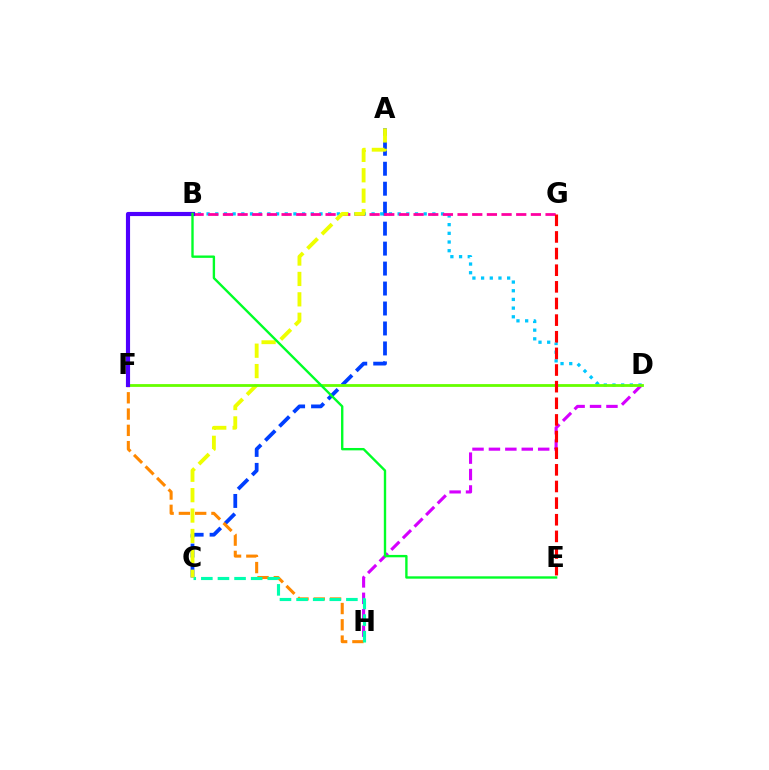{('A', 'C'): [{'color': '#003fff', 'line_style': 'dashed', 'thickness': 2.71}, {'color': '#eeff00', 'line_style': 'dashed', 'thickness': 2.77}], ('B', 'D'): [{'color': '#00c7ff', 'line_style': 'dotted', 'thickness': 2.36}], ('D', 'H'): [{'color': '#d600ff', 'line_style': 'dashed', 'thickness': 2.23}], ('B', 'G'): [{'color': '#ff00a0', 'line_style': 'dashed', 'thickness': 1.99}], ('F', 'H'): [{'color': '#ff8800', 'line_style': 'dashed', 'thickness': 2.21}], ('C', 'H'): [{'color': '#00ffaf', 'line_style': 'dashed', 'thickness': 2.26}], ('D', 'F'): [{'color': '#66ff00', 'line_style': 'solid', 'thickness': 2.01}], ('B', 'F'): [{'color': '#4f00ff', 'line_style': 'solid', 'thickness': 2.98}], ('B', 'E'): [{'color': '#00ff27', 'line_style': 'solid', 'thickness': 1.71}], ('E', 'G'): [{'color': '#ff0000', 'line_style': 'dashed', 'thickness': 2.26}]}